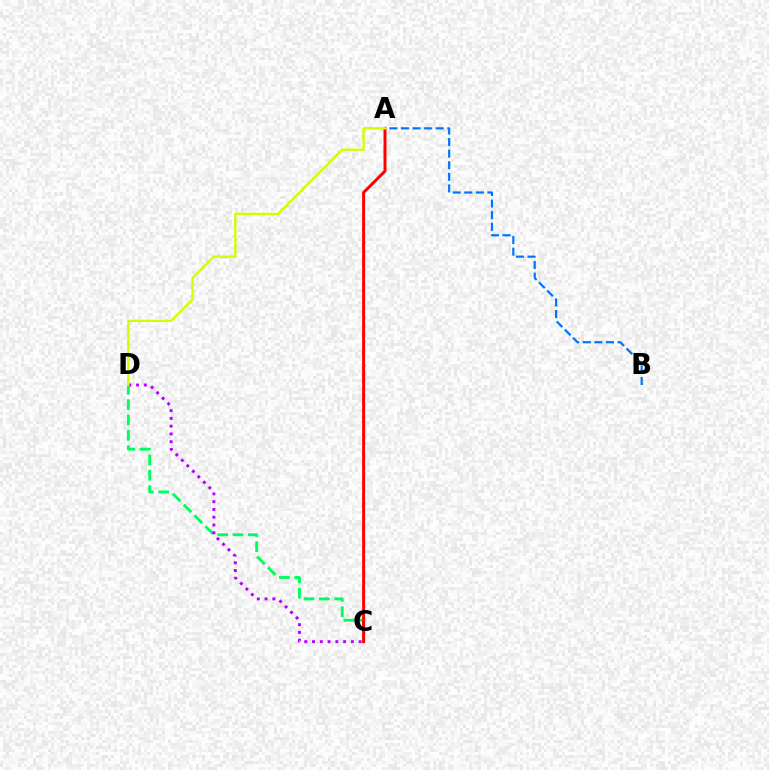{('C', 'D'): [{'color': '#00ff5c', 'line_style': 'dashed', 'thickness': 2.08}, {'color': '#b900ff', 'line_style': 'dotted', 'thickness': 2.11}], ('A', 'B'): [{'color': '#0074ff', 'line_style': 'dashed', 'thickness': 1.57}], ('A', 'C'): [{'color': '#ff0000', 'line_style': 'solid', 'thickness': 2.13}], ('A', 'D'): [{'color': '#d1ff00', 'line_style': 'solid', 'thickness': 1.7}]}